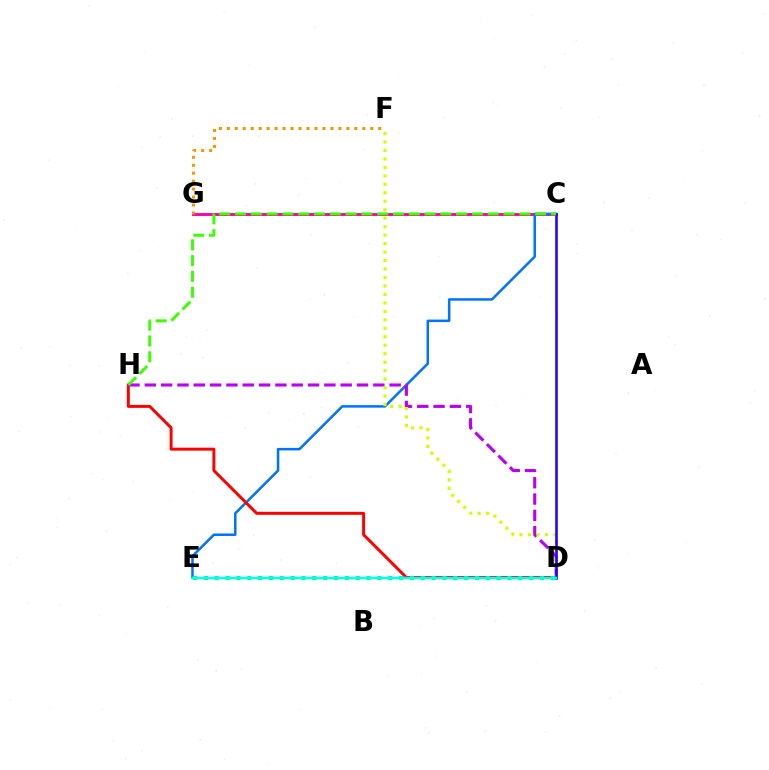{('C', 'G'): [{'color': '#ff00ac', 'line_style': 'solid', 'thickness': 2.11}], ('C', 'E'): [{'color': '#0074ff', 'line_style': 'solid', 'thickness': 1.82}], ('D', 'H'): [{'color': '#ff0000', 'line_style': 'solid', 'thickness': 2.13}, {'color': '#b900ff', 'line_style': 'dashed', 'thickness': 2.22}], ('D', 'F'): [{'color': '#d1ff00', 'line_style': 'dotted', 'thickness': 2.3}], ('C', 'D'): [{'color': '#2500ff', 'line_style': 'solid', 'thickness': 1.86}], ('D', 'E'): [{'color': '#00ff5c', 'line_style': 'dotted', 'thickness': 2.95}, {'color': '#00fff6', 'line_style': 'solid', 'thickness': 1.79}], ('F', 'G'): [{'color': '#ff9400', 'line_style': 'dotted', 'thickness': 2.16}], ('C', 'H'): [{'color': '#3dff00', 'line_style': 'dashed', 'thickness': 2.15}]}